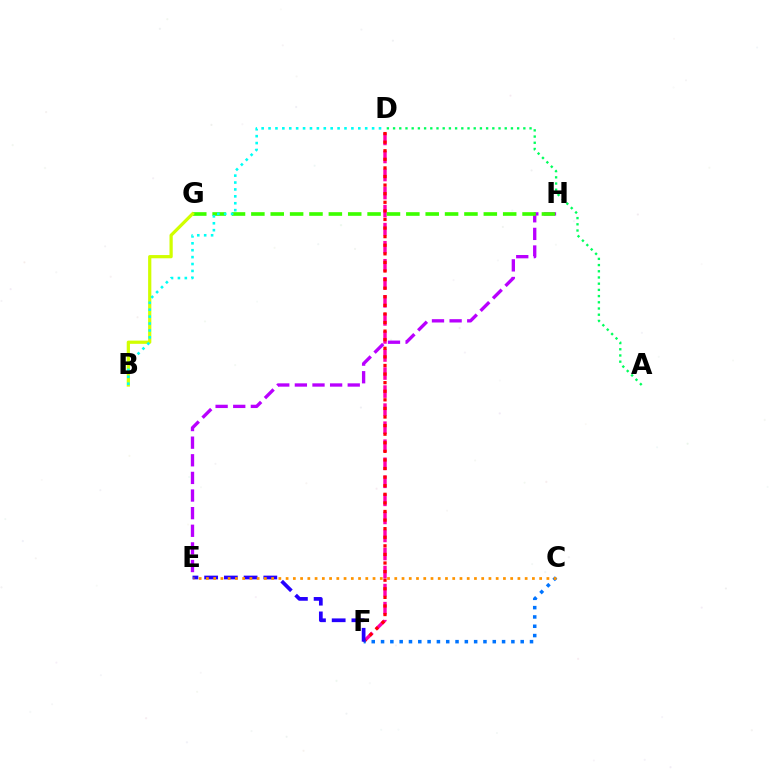{('D', 'F'): [{'color': '#ff00ac', 'line_style': 'dashed', 'thickness': 2.45}, {'color': '#ff0000', 'line_style': 'dotted', 'thickness': 2.33}], ('E', 'H'): [{'color': '#b900ff', 'line_style': 'dashed', 'thickness': 2.39}], ('G', 'H'): [{'color': '#3dff00', 'line_style': 'dashed', 'thickness': 2.63}], ('B', 'G'): [{'color': '#d1ff00', 'line_style': 'solid', 'thickness': 2.32}], ('C', 'F'): [{'color': '#0074ff', 'line_style': 'dotted', 'thickness': 2.53}], ('E', 'F'): [{'color': '#2500ff', 'line_style': 'dashed', 'thickness': 2.68}], ('B', 'D'): [{'color': '#00fff6', 'line_style': 'dotted', 'thickness': 1.88}], ('A', 'D'): [{'color': '#00ff5c', 'line_style': 'dotted', 'thickness': 1.69}], ('C', 'E'): [{'color': '#ff9400', 'line_style': 'dotted', 'thickness': 1.97}]}